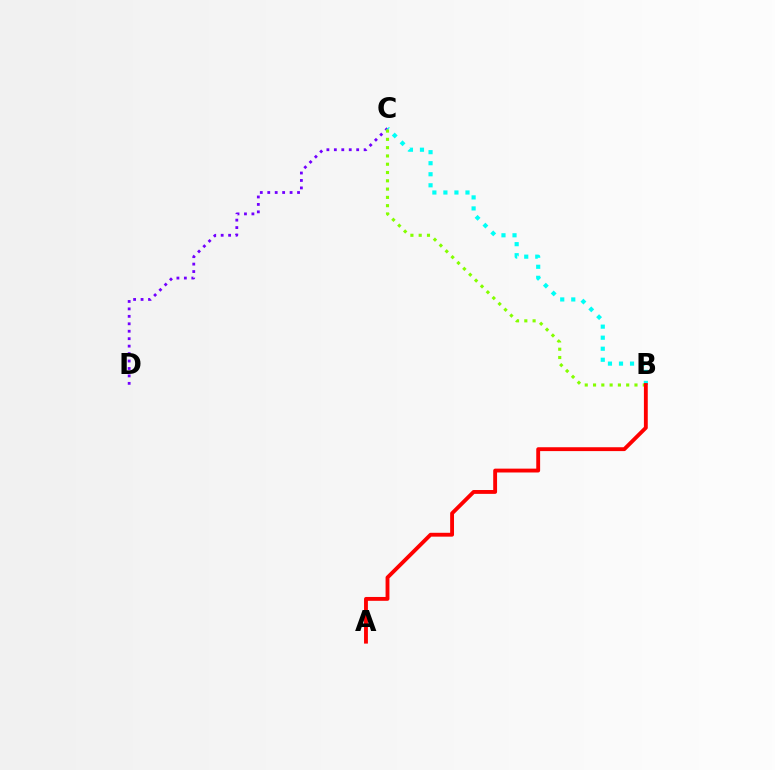{('C', 'D'): [{'color': '#7200ff', 'line_style': 'dotted', 'thickness': 2.02}], ('B', 'C'): [{'color': '#00fff6', 'line_style': 'dotted', 'thickness': 3.0}, {'color': '#84ff00', 'line_style': 'dotted', 'thickness': 2.25}], ('A', 'B'): [{'color': '#ff0000', 'line_style': 'solid', 'thickness': 2.78}]}